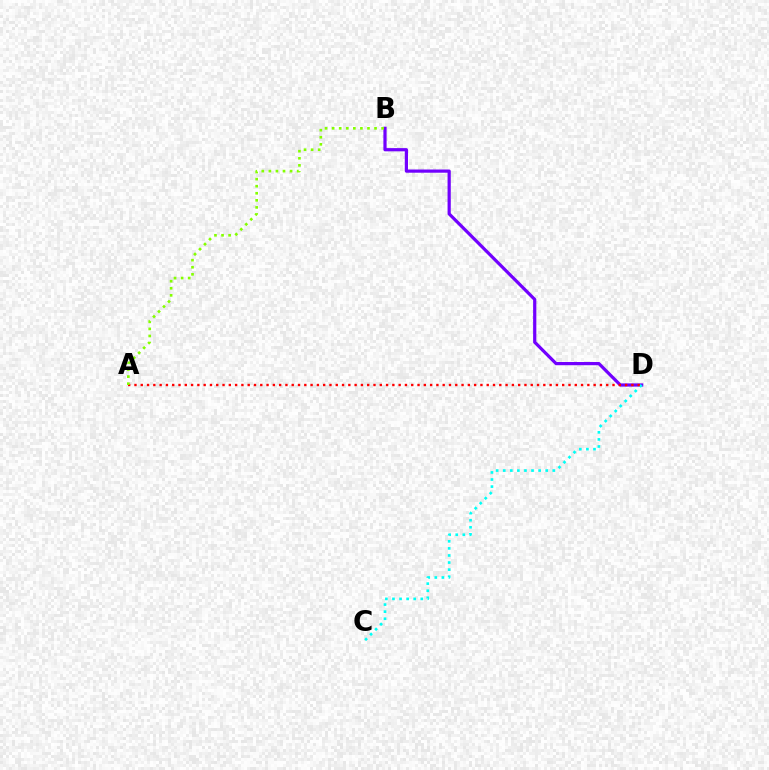{('B', 'D'): [{'color': '#7200ff', 'line_style': 'solid', 'thickness': 2.31}], ('C', 'D'): [{'color': '#00fff6', 'line_style': 'dotted', 'thickness': 1.92}], ('A', 'D'): [{'color': '#ff0000', 'line_style': 'dotted', 'thickness': 1.71}], ('A', 'B'): [{'color': '#84ff00', 'line_style': 'dotted', 'thickness': 1.92}]}